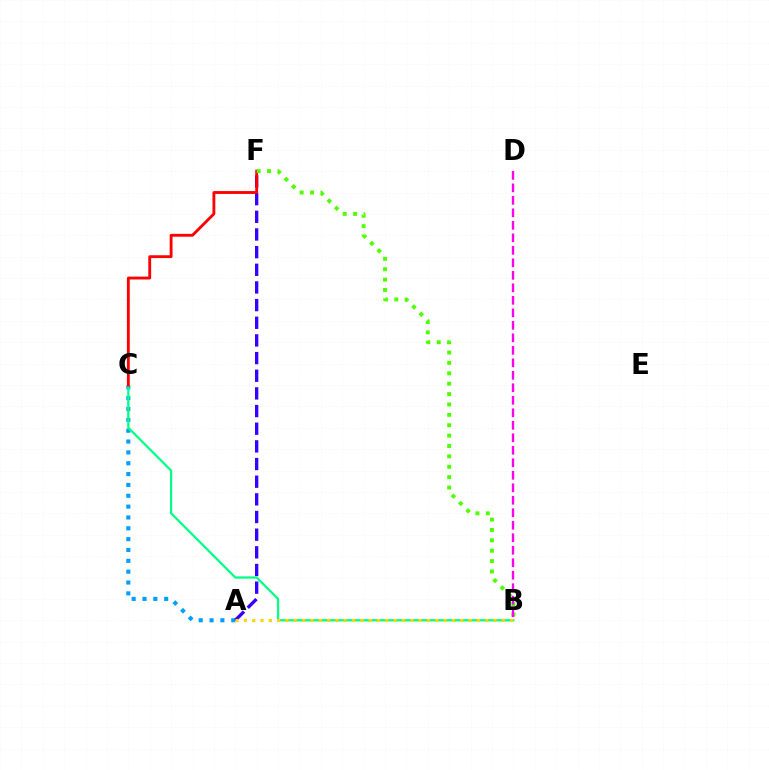{('A', 'C'): [{'color': '#009eff', 'line_style': 'dotted', 'thickness': 2.95}], ('A', 'F'): [{'color': '#3700ff', 'line_style': 'dashed', 'thickness': 2.4}], ('B', 'C'): [{'color': '#00ff86', 'line_style': 'solid', 'thickness': 1.62}], ('C', 'F'): [{'color': '#ff0000', 'line_style': 'solid', 'thickness': 2.05}], ('A', 'B'): [{'color': '#ffd500', 'line_style': 'dotted', 'thickness': 2.26}], ('B', 'F'): [{'color': '#4fff00', 'line_style': 'dotted', 'thickness': 2.82}], ('B', 'D'): [{'color': '#ff00ed', 'line_style': 'dashed', 'thickness': 1.7}]}